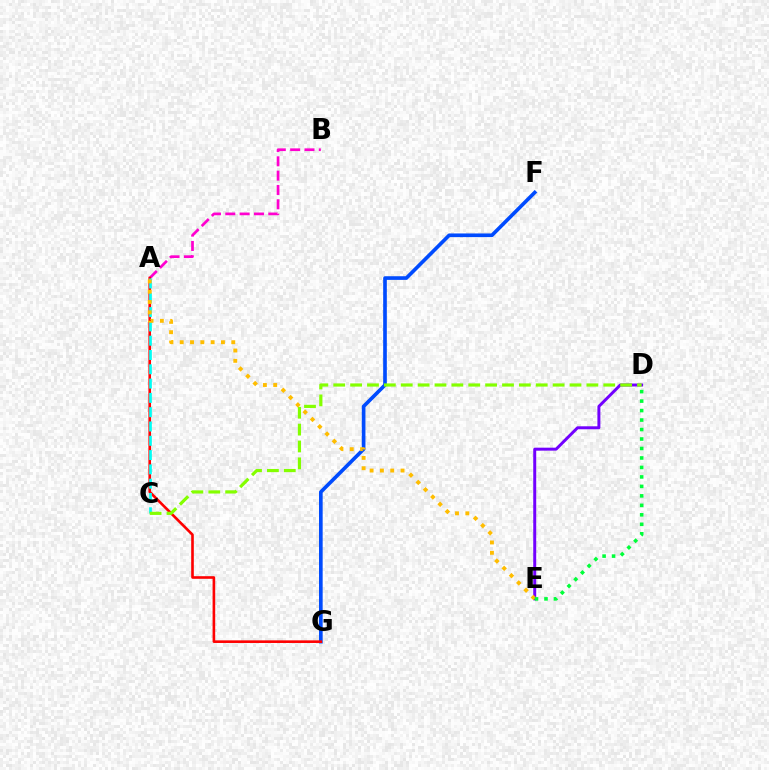{('F', 'G'): [{'color': '#004bff', 'line_style': 'solid', 'thickness': 2.63}], ('A', 'B'): [{'color': '#ff00cf', 'line_style': 'dashed', 'thickness': 1.95}], ('A', 'G'): [{'color': '#ff0000', 'line_style': 'solid', 'thickness': 1.89}], ('A', 'C'): [{'color': '#00fff6', 'line_style': 'dashed', 'thickness': 1.94}], ('D', 'E'): [{'color': '#7200ff', 'line_style': 'solid', 'thickness': 2.14}, {'color': '#00ff39', 'line_style': 'dotted', 'thickness': 2.57}], ('C', 'D'): [{'color': '#84ff00', 'line_style': 'dashed', 'thickness': 2.29}], ('A', 'E'): [{'color': '#ffbd00', 'line_style': 'dotted', 'thickness': 2.8}]}